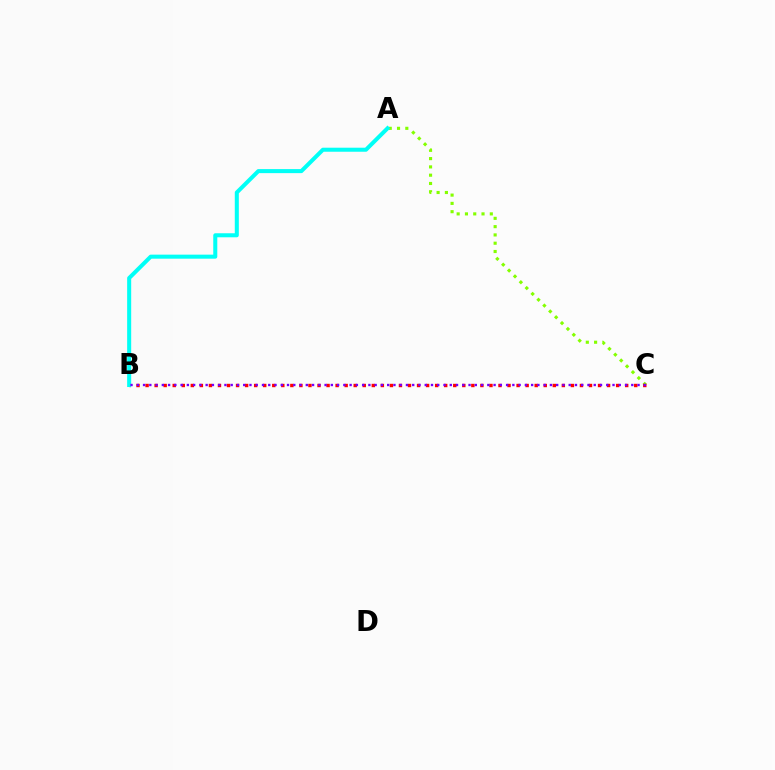{('A', 'C'): [{'color': '#84ff00', 'line_style': 'dotted', 'thickness': 2.25}], ('B', 'C'): [{'color': '#ff0000', 'line_style': 'dotted', 'thickness': 2.46}, {'color': '#7200ff', 'line_style': 'dotted', 'thickness': 1.7}], ('A', 'B'): [{'color': '#00fff6', 'line_style': 'solid', 'thickness': 2.9}]}